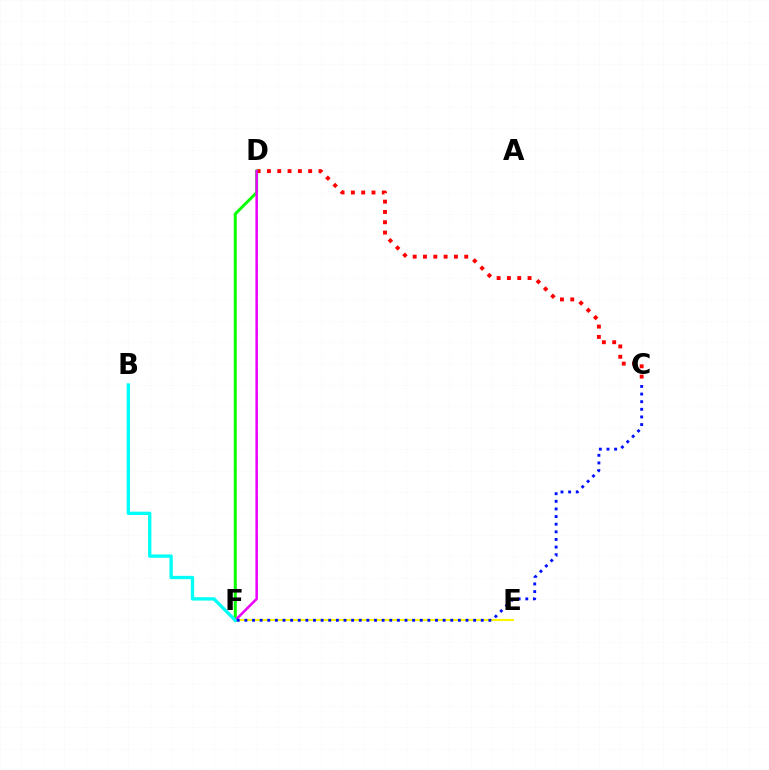{('E', 'F'): [{'color': '#fcf500', 'line_style': 'solid', 'thickness': 1.51}], ('C', 'D'): [{'color': '#ff0000', 'line_style': 'dotted', 'thickness': 2.8}], ('D', 'F'): [{'color': '#08ff00', 'line_style': 'solid', 'thickness': 2.14}, {'color': '#ee00ff', 'line_style': 'solid', 'thickness': 1.83}], ('B', 'F'): [{'color': '#00fff6', 'line_style': 'solid', 'thickness': 2.41}], ('C', 'F'): [{'color': '#0010ff', 'line_style': 'dotted', 'thickness': 2.07}]}